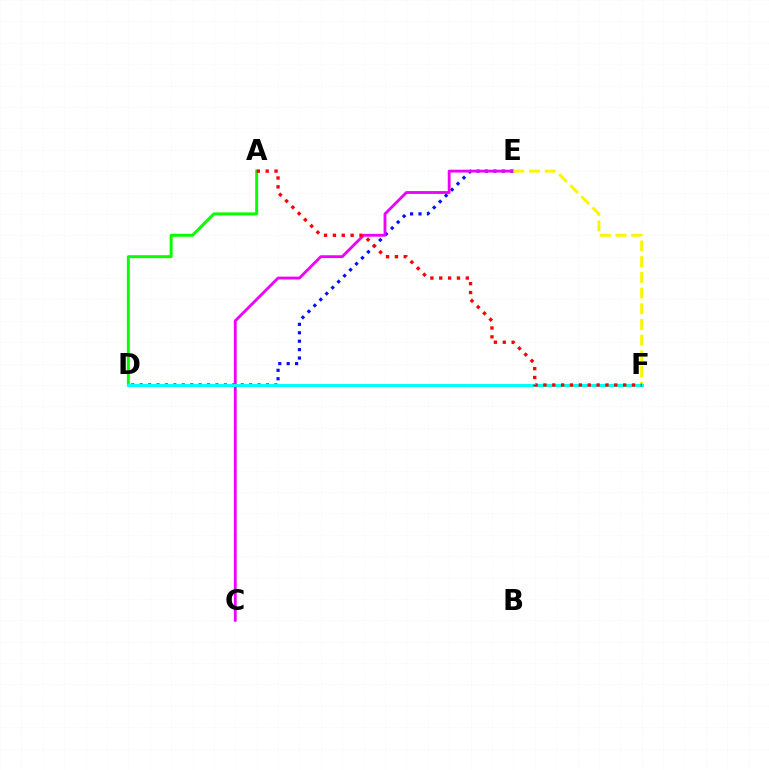{('A', 'D'): [{'color': '#08ff00', 'line_style': 'solid', 'thickness': 2.13}], ('D', 'E'): [{'color': '#0010ff', 'line_style': 'dotted', 'thickness': 2.29}], ('C', 'E'): [{'color': '#ee00ff', 'line_style': 'solid', 'thickness': 2.04}], ('E', 'F'): [{'color': '#fcf500', 'line_style': 'dashed', 'thickness': 2.13}], ('D', 'F'): [{'color': '#00fff6', 'line_style': 'solid', 'thickness': 2.13}], ('A', 'F'): [{'color': '#ff0000', 'line_style': 'dotted', 'thickness': 2.41}]}